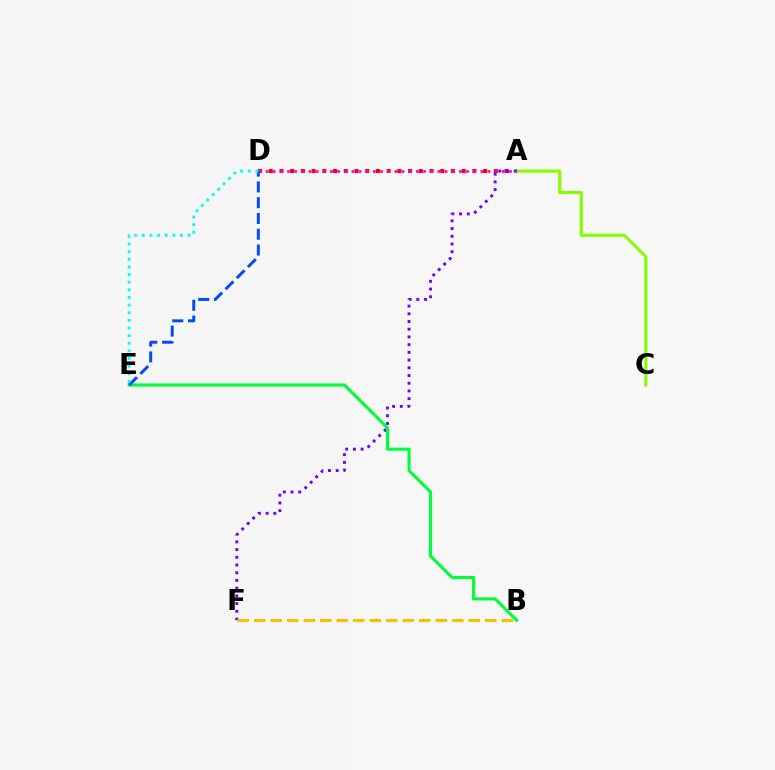{('A', 'D'): [{'color': '#ff0000', 'line_style': 'dotted', 'thickness': 2.91}, {'color': '#ff00cf', 'line_style': 'dotted', 'thickness': 1.95}], ('A', 'C'): [{'color': '#84ff00', 'line_style': 'solid', 'thickness': 2.24}], ('A', 'F'): [{'color': '#7200ff', 'line_style': 'dotted', 'thickness': 2.1}], ('B', 'F'): [{'color': '#ffbd00', 'line_style': 'dashed', 'thickness': 2.24}], ('B', 'E'): [{'color': '#00ff39', 'line_style': 'solid', 'thickness': 2.24}], ('D', 'E'): [{'color': '#004bff', 'line_style': 'dashed', 'thickness': 2.14}, {'color': '#00fff6', 'line_style': 'dotted', 'thickness': 2.07}]}